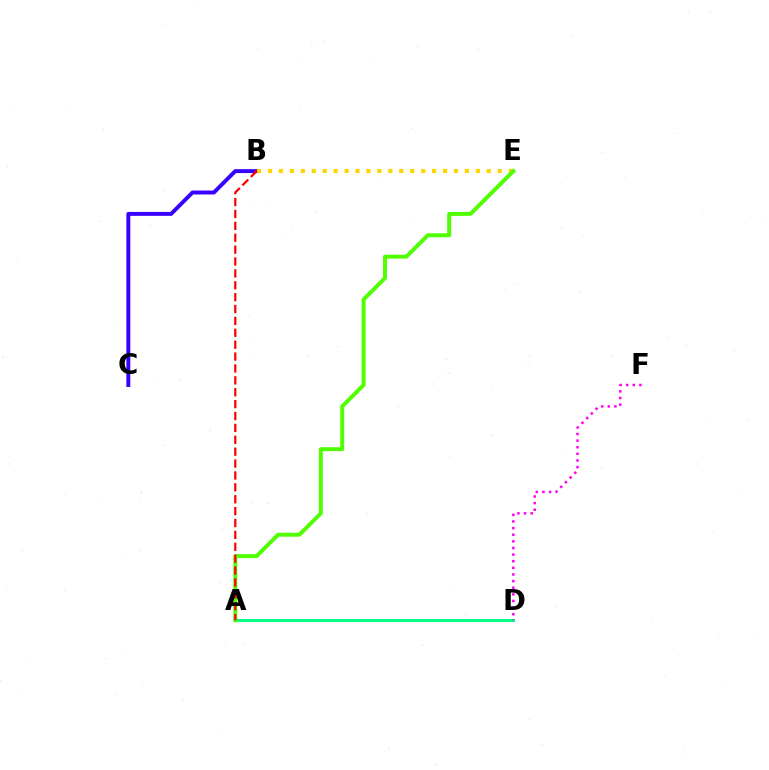{('B', 'C'): [{'color': '#3700ff', 'line_style': 'solid', 'thickness': 2.83}], ('A', 'D'): [{'color': '#009eff', 'line_style': 'dotted', 'thickness': 1.82}, {'color': '#00ff86', 'line_style': 'solid', 'thickness': 2.15}], ('B', 'E'): [{'color': '#ffd500', 'line_style': 'dotted', 'thickness': 2.97}], ('D', 'F'): [{'color': '#ff00ed', 'line_style': 'dotted', 'thickness': 1.8}], ('A', 'E'): [{'color': '#4fff00', 'line_style': 'solid', 'thickness': 2.84}], ('A', 'B'): [{'color': '#ff0000', 'line_style': 'dashed', 'thickness': 1.61}]}